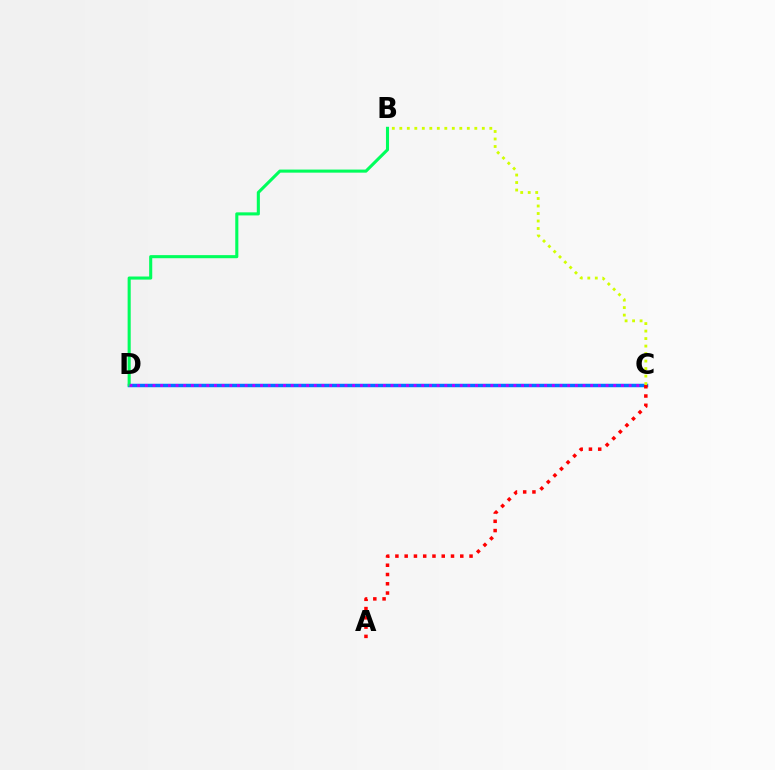{('C', 'D'): [{'color': '#0074ff', 'line_style': 'solid', 'thickness': 2.51}, {'color': '#b900ff', 'line_style': 'dotted', 'thickness': 2.09}], ('B', 'D'): [{'color': '#00ff5c', 'line_style': 'solid', 'thickness': 2.22}], ('A', 'C'): [{'color': '#ff0000', 'line_style': 'dotted', 'thickness': 2.52}], ('B', 'C'): [{'color': '#d1ff00', 'line_style': 'dotted', 'thickness': 2.04}]}